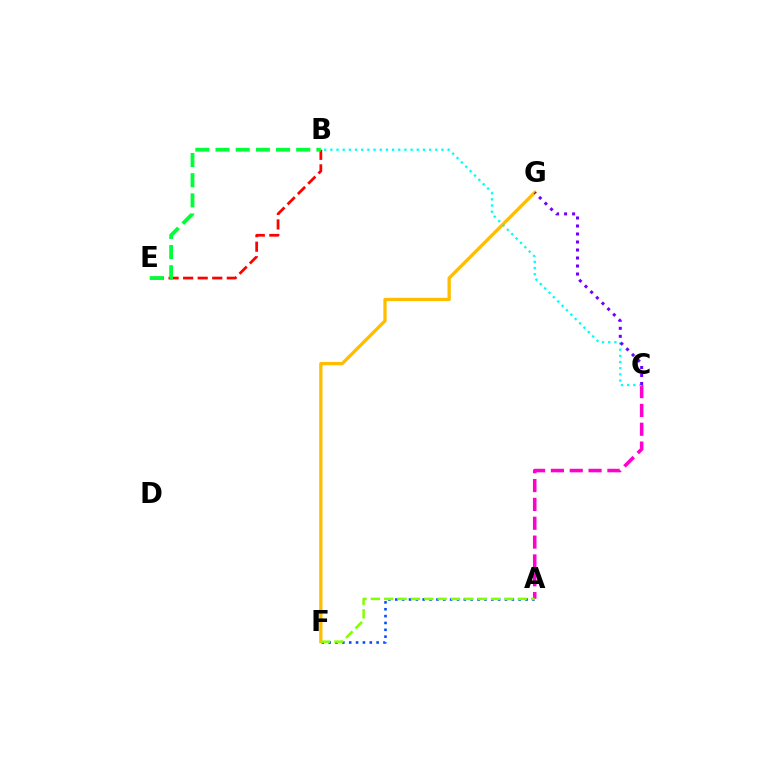{('A', 'F'): [{'color': '#004bff', 'line_style': 'dotted', 'thickness': 1.86}, {'color': '#84ff00', 'line_style': 'dashed', 'thickness': 1.81}], ('A', 'C'): [{'color': '#ff00cf', 'line_style': 'dashed', 'thickness': 2.56}], ('B', 'E'): [{'color': '#ff0000', 'line_style': 'dashed', 'thickness': 1.98}, {'color': '#00ff39', 'line_style': 'dashed', 'thickness': 2.74}], ('F', 'G'): [{'color': '#ffbd00', 'line_style': 'solid', 'thickness': 2.38}], ('B', 'C'): [{'color': '#00fff6', 'line_style': 'dotted', 'thickness': 1.68}], ('C', 'G'): [{'color': '#7200ff', 'line_style': 'dotted', 'thickness': 2.17}]}